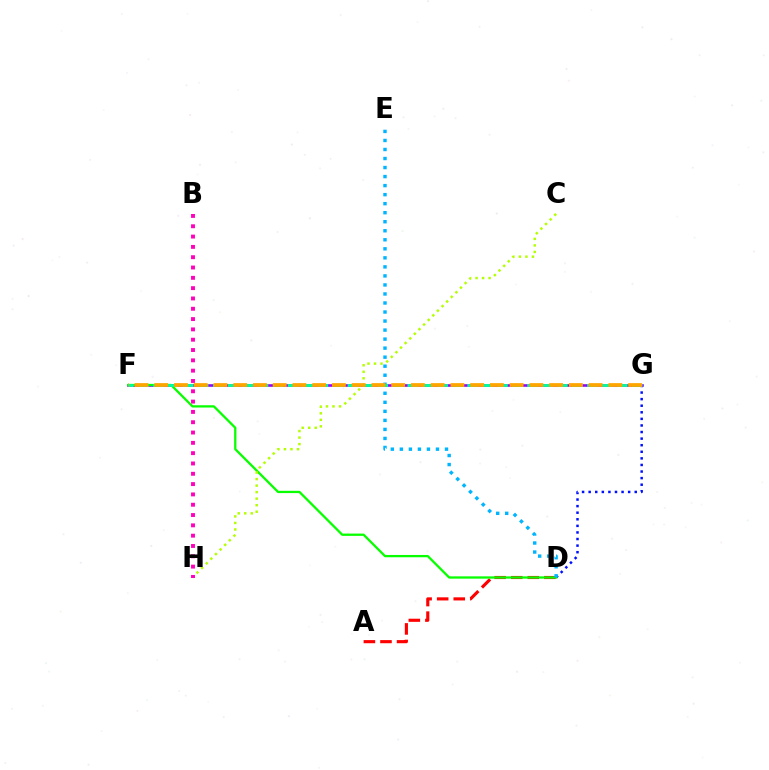{('A', 'D'): [{'color': '#ff0000', 'line_style': 'dashed', 'thickness': 2.25}], ('D', 'G'): [{'color': '#0010ff', 'line_style': 'dotted', 'thickness': 1.79}], ('F', 'G'): [{'color': '#9b00ff', 'line_style': 'solid', 'thickness': 1.9}, {'color': '#00ff9d', 'line_style': 'dashed', 'thickness': 2.03}, {'color': '#ffa500', 'line_style': 'dashed', 'thickness': 2.68}], ('D', 'F'): [{'color': '#08ff00', 'line_style': 'solid', 'thickness': 1.65}], ('D', 'E'): [{'color': '#00b5ff', 'line_style': 'dotted', 'thickness': 2.45}], ('C', 'H'): [{'color': '#b3ff00', 'line_style': 'dotted', 'thickness': 1.77}], ('B', 'H'): [{'color': '#ff00bd', 'line_style': 'dotted', 'thickness': 2.8}]}